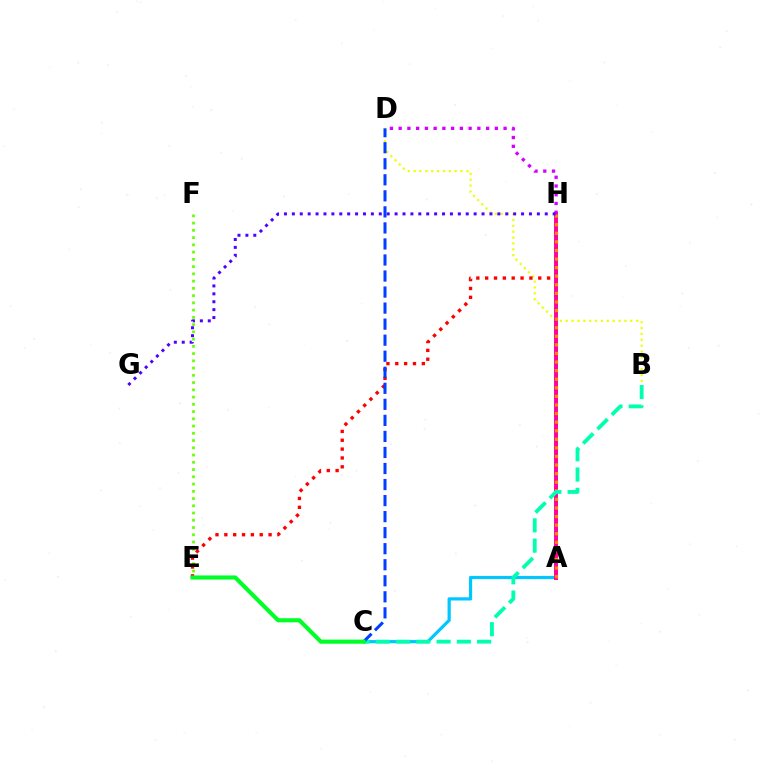{('B', 'D'): [{'color': '#eeff00', 'line_style': 'dotted', 'thickness': 1.6}], ('A', 'C'): [{'color': '#00c7ff', 'line_style': 'solid', 'thickness': 2.3}], ('E', 'H'): [{'color': '#ff0000', 'line_style': 'dotted', 'thickness': 2.4}], ('A', 'H'): [{'color': '#ff00a0', 'line_style': 'solid', 'thickness': 2.84}, {'color': '#ff8800', 'line_style': 'dotted', 'thickness': 2.33}], ('E', 'F'): [{'color': '#66ff00', 'line_style': 'dotted', 'thickness': 1.97}], ('D', 'H'): [{'color': '#d600ff', 'line_style': 'dotted', 'thickness': 2.38}], ('B', 'C'): [{'color': '#00ffaf', 'line_style': 'dashed', 'thickness': 2.75}], ('C', 'D'): [{'color': '#003fff', 'line_style': 'dashed', 'thickness': 2.18}], ('G', 'H'): [{'color': '#4f00ff', 'line_style': 'dotted', 'thickness': 2.15}], ('C', 'E'): [{'color': '#00ff27', 'line_style': 'solid', 'thickness': 2.96}]}